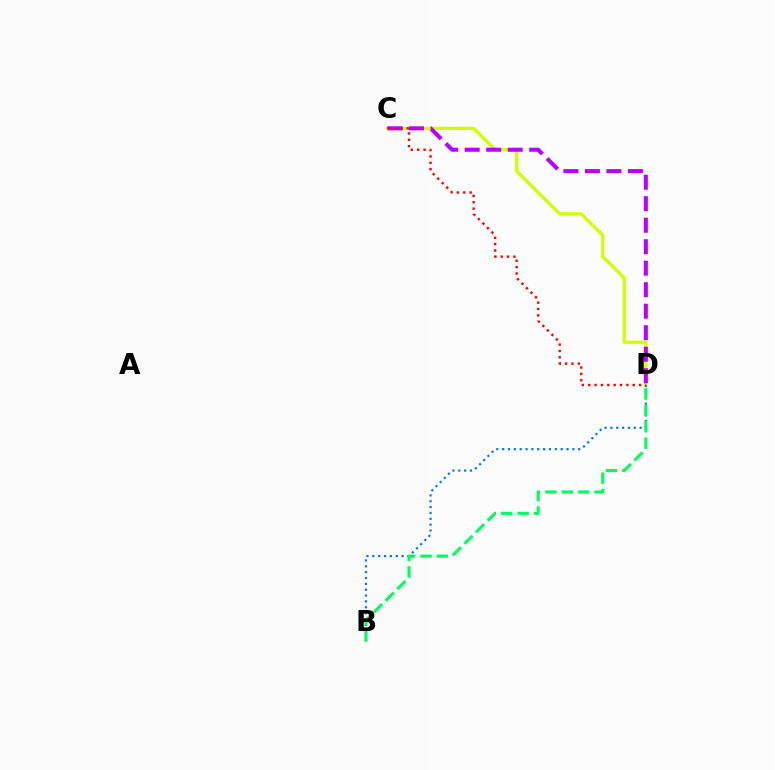{('C', 'D'): [{'color': '#d1ff00', 'line_style': 'solid', 'thickness': 2.36}, {'color': '#b900ff', 'line_style': 'dashed', 'thickness': 2.92}, {'color': '#ff0000', 'line_style': 'dotted', 'thickness': 1.73}], ('B', 'D'): [{'color': '#0074ff', 'line_style': 'dotted', 'thickness': 1.59}, {'color': '#00ff5c', 'line_style': 'dashed', 'thickness': 2.23}]}